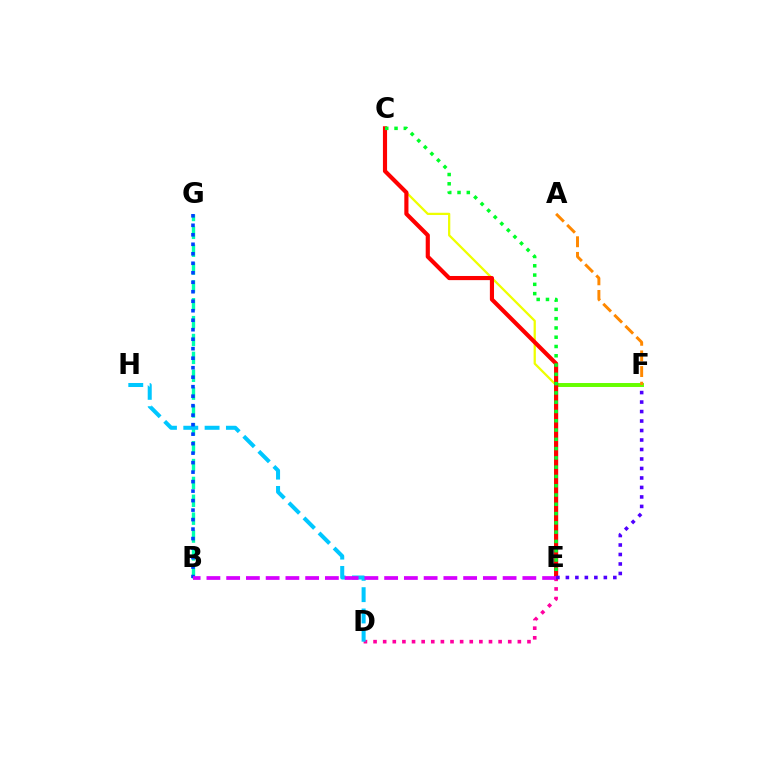{('E', 'F'): [{'color': '#66ff00', 'line_style': 'solid', 'thickness': 2.85}, {'color': '#4f00ff', 'line_style': 'dotted', 'thickness': 2.58}], ('C', 'E'): [{'color': '#eeff00', 'line_style': 'solid', 'thickness': 1.63}, {'color': '#ff0000', 'line_style': 'solid', 'thickness': 2.98}, {'color': '#00ff27', 'line_style': 'dotted', 'thickness': 2.52}], ('D', 'E'): [{'color': '#ff00a0', 'line_style': 'dotted', 'thickness': 2.61}], ('B', 'G'): [{'color': '#00ffaf', 'line_style': 'dashed', 'thickness': 2.43}, {'color': '#003fff', 'line_style': 'dotted', 'thickness': 2.58}], ('D', 'H'): [{'color': '#00c7ff', 'line_style': 'dashed', 'thickness': 2.9}], ('A', 'F'): [{'color': '#ff8800', 'line_style': 'dashed', 'thickness': 2.12}], ('B', 'E'): [{'color': '#d600ff', 'line_style': 'dashed', 'thickness': 2.68}]}